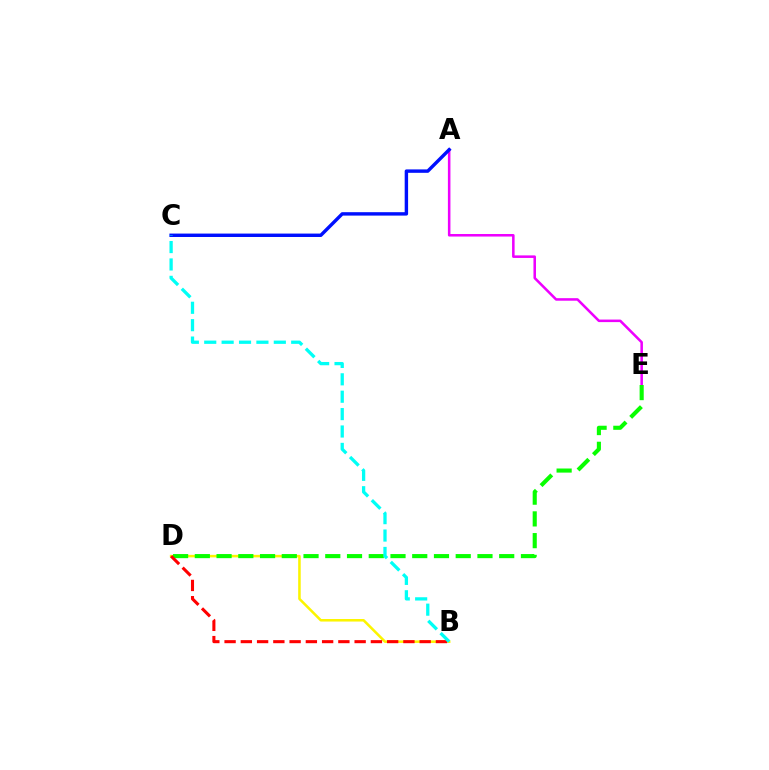{('B', 'D'): [{'color': '#fcf500', 'line_style': 'solid', 'thickness': 1.83}, {'color': '#ff0000', 'line_style': 'dashed', 'thickness': 2.21}], ('A', 'E'): [{'color': '#ee00ff', 'line_style': 'solid', 'thickness': 1.83}], ('D', 'E'): [{'color': '#08ff00', 'line_style': 'dashed', 'thickness': 2.95}], ('A', 'C'): [{'color': '#0010ff', 'line_style': 'solid', 'thickness': 2.46}], ('B', 'C'): [{'color': '#00fff6', 'line_style': 'dashed', 'thickness': 2.36}]}